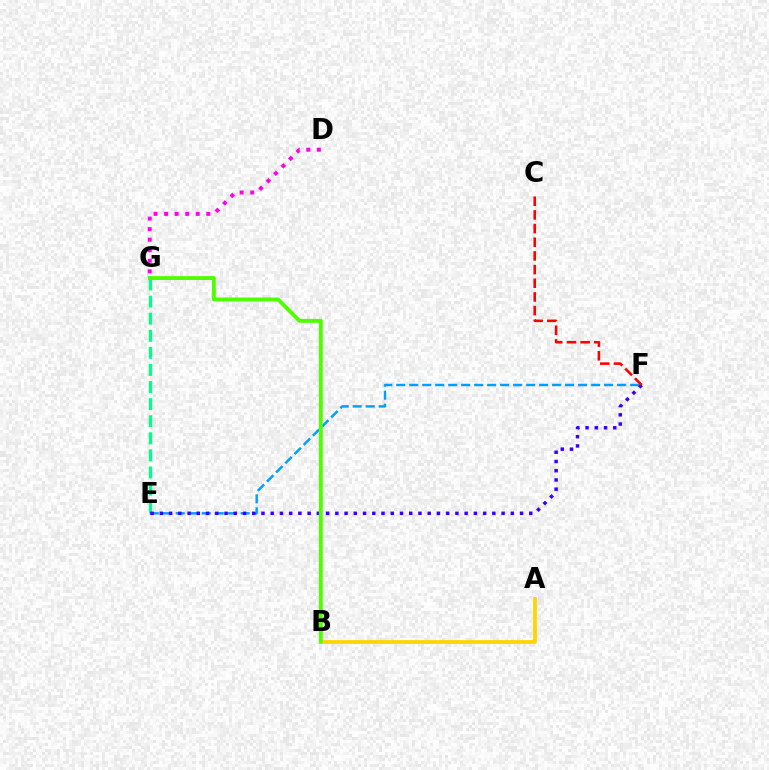{('A', 'B'): [{'color': '#ffd500', 'line_style': 'solid', 'thickness': 2.71}], ('E', 'G'): [{'color': '#00ff86', 'line_style': 'dashed', 'thickness': 2.32}], ('E', 'F'): [{'color': '#009eff', 'line_style': 'dashed', 'thickness': 1.76}, {'color': '#3700ff', 'line_style': 'dotted', 'thickness': 2.51}], ('D', 'G'): [{'color': '#ff00ed', 'line_style': 'dotted', 'thickness': 2.87}], ('C', 'F'): [{'color': '#ff0000', 'line_style': 'dashed', 'thickness': 1.86}], ('B', 'G'): [{'color': '#4fff00', 'line_style': 'solid', 'thickness': 2.78}]}